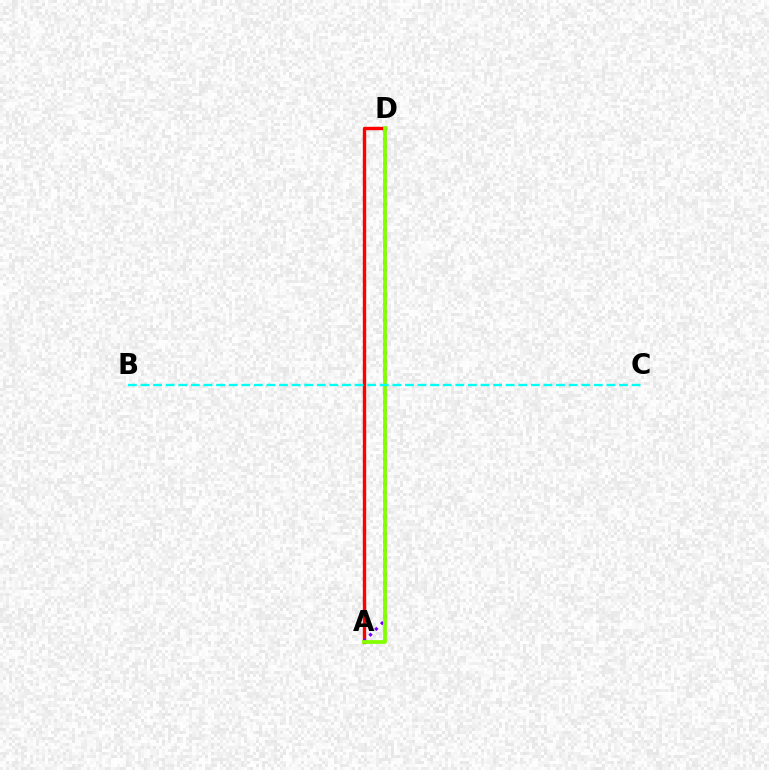{('A', 'D'): [{'color': '#ff0000', 'line_style': 'solid', 'thickness': 2.44}, {'color': '#7200ff', 'line_style': 'dotted', 'thickness': 2.24}, {'color': '#84ff00', 'line_style': 'solid', 'thickness': 2.71}], ('B', 'C'): [{'color': '#00fff6', 'line_style': 'dashed', 'thickness': 1.71}]}